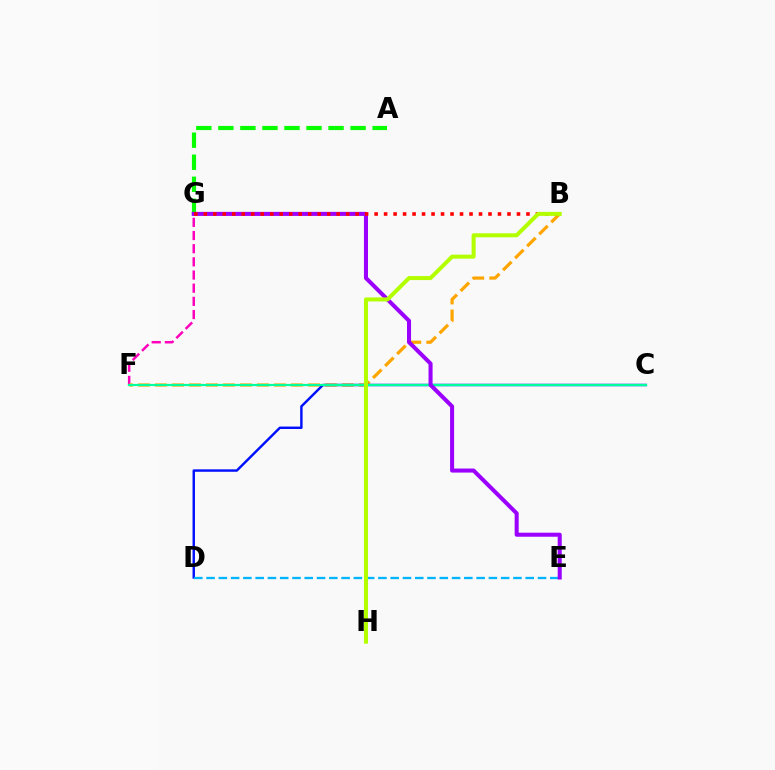{('F', 'G'): [{'color': '#ff00bd', 'line_style': 'dashed', 'thickness': 1.79}], ('B', 'F'): [{'color': '#ffa500', 'line_style': 'dashed', 'thickness': 2.31}], ('A', 'G'): [{'color': '#08ff00', 'line_style': 'dashed', 'thickness': 2.99}], ('C', 'D'): [{'color': '#0010ff', 'line_style': 'solid', 'thickness': 1.75}], ('C', 'F'): [{'color': '#00ff9d', 'line_style': 'solid', 'thickness': 1.59}], ('D', 'E'): [{'color': '#00b5ff', 'line_style': 'dashed', 'thickness': 1.67}], ('E', 'G'): [{'color': '#9b00ff', 'line_style': 'solid', 'thickness': 2.91}], ('B', 'G'): [{'color': '#ff0000', 'line_style': 'dotted', 'thickness': 2.58}], ('B', 'H'): [{'color': '#b3ff00', 'line_style': 'solid', 'thickness': 2.89}]}